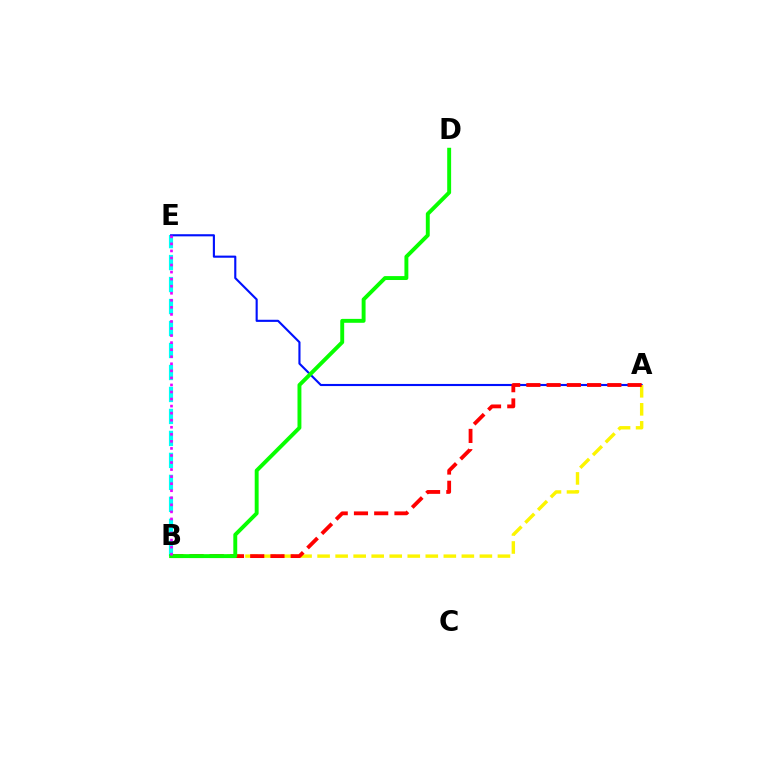{('B', 'E'): [{'color': '#00fff6', 'line_style': 'dashed', 'thickness': 2.99}, {'color': '#ee00ff', 'line_style': 'dotted', 'thickness': 1.92}], ('A', 'E'): [{'color': '#0010ff', 'line_style': 'solid', 'thickness': 1.53}], ('A', 'B'): [{'color': '#fcf500', 'line_style': 'dashed', 'thickness': 2.45}, {'color': '#ff0000', 'line_style': 'dashed', 'thickness': 2.75}], ('B', 'D'): [{'color': '#08ff00', 'line_style': 'solid', 'thickness': 2.81}]}